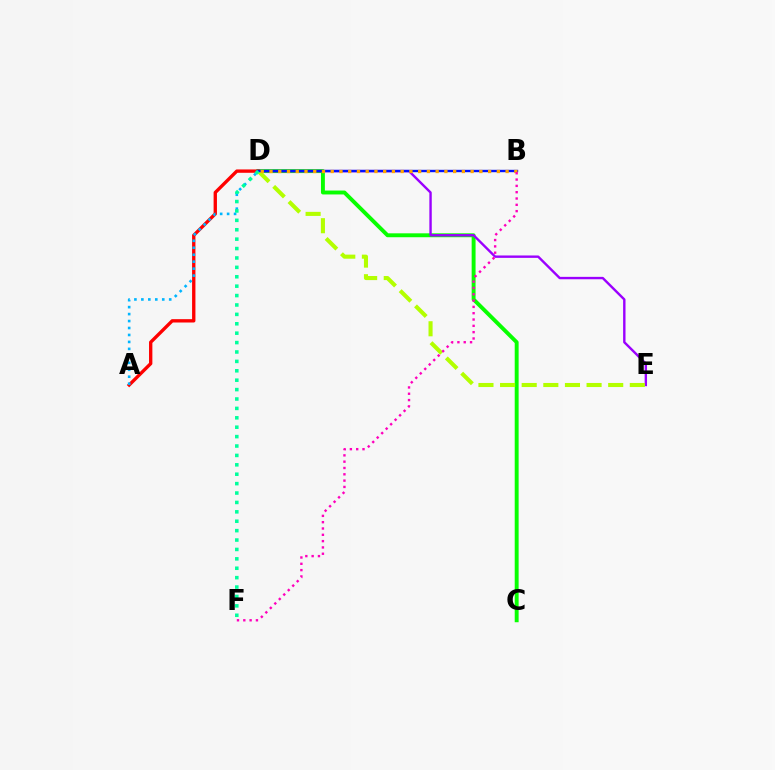{('C', 'D'): [{'color': '#08ff00', 'line_style': 'solid', 'thickness': 2.81}], ('A', 'D'): [{'color': '#ff0000', 'line_style': 'solid', 'thickness': 2.41}, {'color': '#00b5ff', 'line_style': 'dotted', 'thickness': 1.89}], ('D', 'E'): [{'color': '#9b00ff', 'line_style': 'solid', 'thickness': 1.72}, {'color': '#b3ff00', 'line_style': 'dashed', 'thickness': 2.94}], ('B', 'D'): [{'color': '#0010ff', 'line_style': 'solid', 'thickness': 1.72}, {'color': '#ffa500', 'line_style': 'dotted', 'thickness': 2.38}], ('B', 'F'): [{'color': '#ff00bd', 'line_style': 'dotted', 'thickness': 1.72}], ('D', 'F'): [{'color': '#00ff9d', 'line_style': 'dotted', 'thickness': 2.55}]}